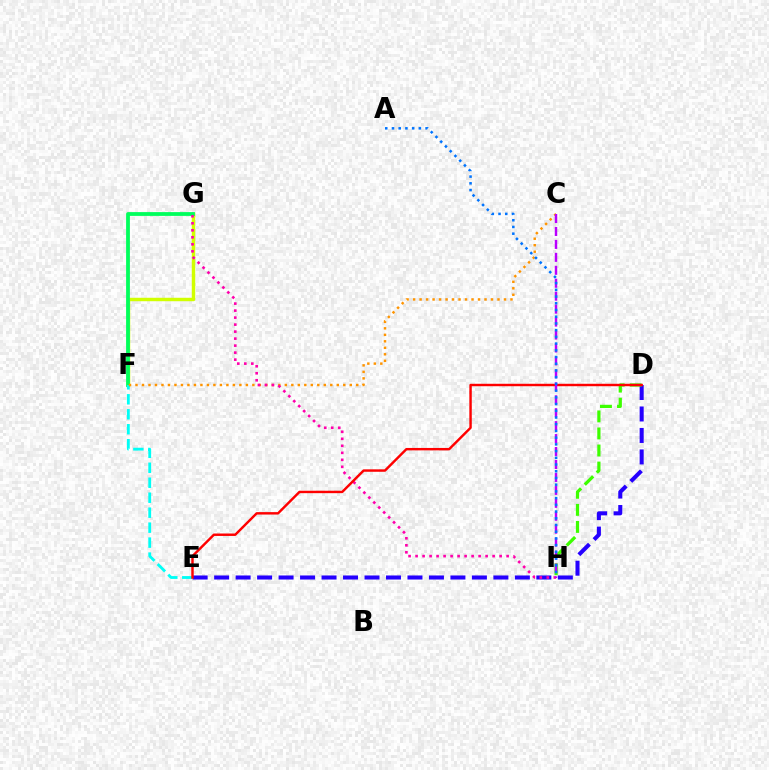{('F', 'G'): [{'color': '#d1ff00', 'line_style': 'solid', 'thickness': 2.48}, {'color': '#00ff5c', 'line_style': 'solid', 'thickness': 2.73}], ('D', 'E'): [{'color': '#2500ff', 'line_style': 'dashed', 'thickness': 2.92}, {'color': '#ff0000', 'line_style': 'solid', 'thickness': 1.75}], ('E', 'F'): [{'color': '#00fff6', 'line_style': 'dashed', 'thickness': 2.03}], ('C', 'F'): [{'color': '#ff9400', 'line_style': 'dotted', 'thickness': 1.76}], ('G', 'H'): [{'color': '#ff00ac', 'line_style': 'dotted', 'thickness': 1.9}], ('D', 'H'): [{'color': '#3dff00', 'line_style': 'dashed', 'thickness': 2.32}], ('C', 'H'): [{'color': '#b900ff', 'line_style': 'dashed', 'thickness': 1.76}], ('A', 'H'): [{'color': '#0074ff', 'line_style': 'dotted', 'thickness': 1.83}]}